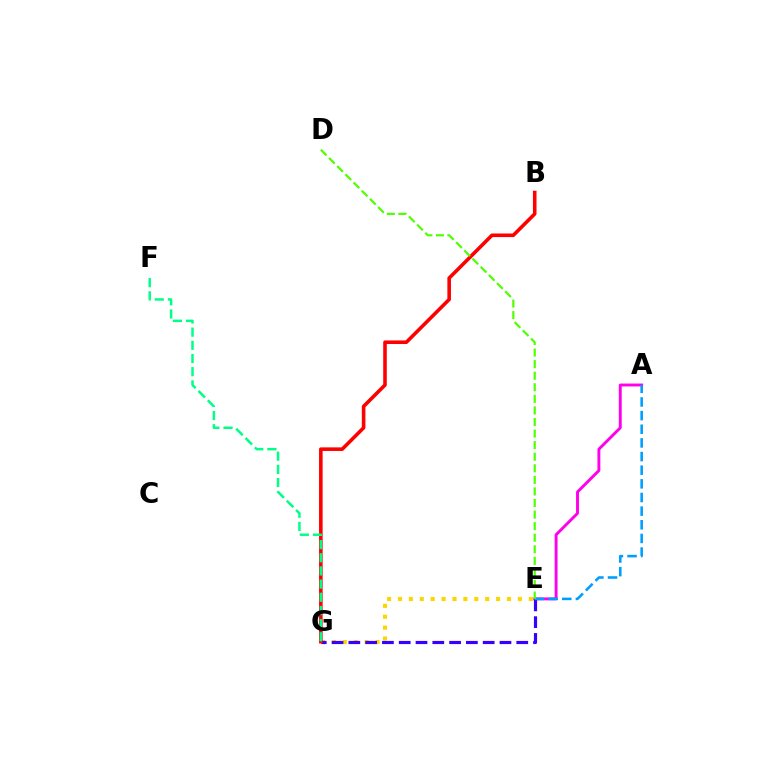{('E', 'G'): [{'color': '#ffd500', 'line_style': 'dotted', 'thickness': 2.96}, {'color': '#3700ff', 'line_style': 'dashed', 'thickness': 2.28}], ('A', 'E'): [{'color': '#ff00ed', 'line_style': 'solid', 'thickness': 2.09}, {'color': '#009eff', 'line_style': 'dashed', 'thickness': 1.85}], ('B', 'G'): [{'color': '#ff0000', 'line_style': 'solid', 'thickness': 2.58}], ('F', 'G'): [{'color': '#00ff86', 'line_style': 'dashed', 'thickness': 1.79}], ('D', 'E'): [{'color': '#4fff00', 'line_style': 'dashed', 'thickness': 1.57}]}